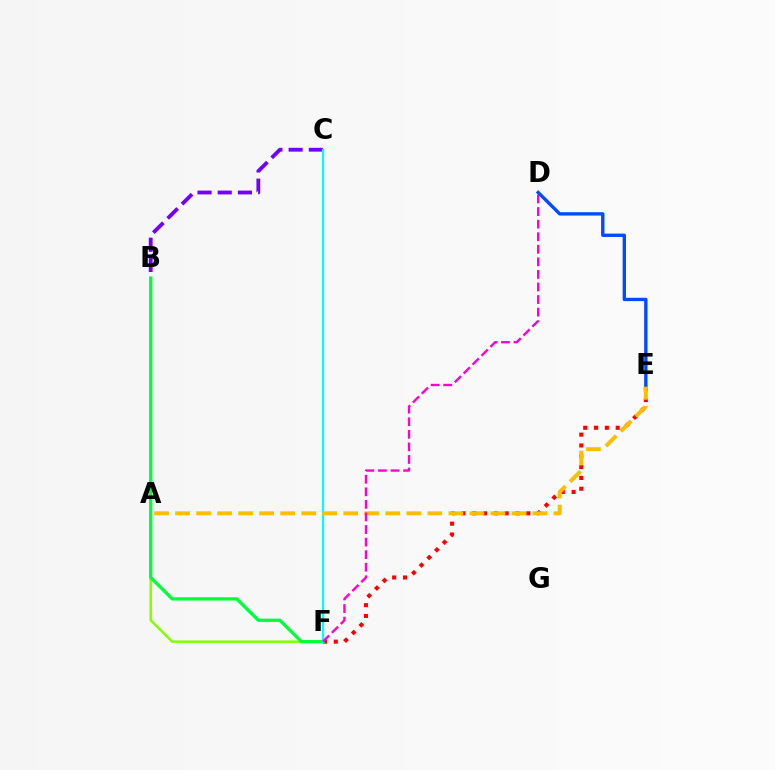{('E', 'F'): [{'color': '#ff0000', 'line_style': 'dotted', 'thickness': 2.94}], ('A', 'F'): [{'color': '#84ff00', 'line_style': 'solid', 'thickness': 1.81}], ('B', 'C'): [{'color': '#7200ff', 'line_style': 'dashed', 'thickness': 2.75}], ('B', 'F'): [{'color': '#00ff39', 'line_style': 'solid', 'thickness': 2.35}], ('C', 'F'): [{'color': '#00fff6', 'line_style': 'solid', 'thickness': 1.6}], ('A', 'E'): [{'color': '#ffbd00', 'line_style': 'dashed', 'thickness': 2.86}], ('D', 'F'): [{'color': '#ff00cf', 'line_style': 'dashed', 'thickness': 1.71}], ('D', 'E'): [{'color': '#004bff', 'line_style': 'solid', 'thickness': 2.41}]}